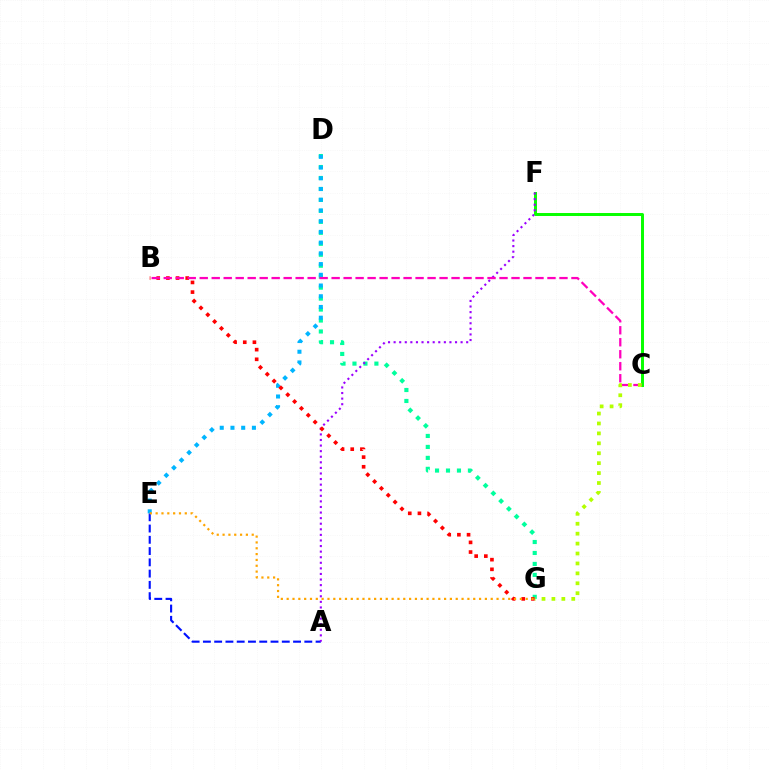{('C', 'F'): [{'color': '#08ff00', 'line_style': 'solid', 'thickness': 2.14}], ('D', 'G'): [{'color': '#00ff9d', 'line_style': 'dotted', 'thickness': 2.98}], ('A', 'E'): [{'color': '#0010ff', 'line_style': 'dashed', 'thickness': 1.53}], ('D', 'E'): [{'color': '#00b5ff', 'line_style': 'dotted', 'thickness': 2.91}], ('A', 'F'): [{'color': '#9b00ff', 'line_style': 'dotted', 'thickness': 1.52}], ('B', 'G'): [{'color': '#ff0000', 'line_style': 'dotted', 'thickness': 2.63}], ('B', 'C'): [{'color': '#ff00bd', 'line_style': 'dashed', 'thickness': 1.63}], ('E', 'G'): [{'color': '#ffa500', 'line_style': 'dotted', 'thickness': 1.58}], ('C', 'G'): [{'color': '#b3ff00', 'line_style': 'dotted', 'thickness': 2.7}]}